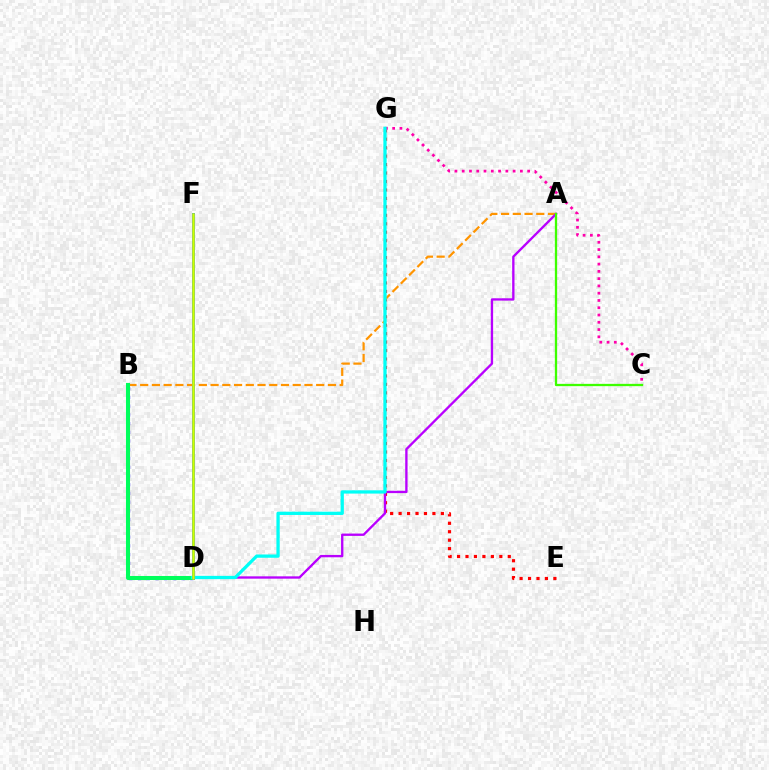{('E', 'G'): [{'color': '#ff0000', 'line_style': 'dotted', 'thickness': 2.3}], ('B', 'D'): [{'color': '#2500ff', 'line_style': 'dotted', 'thickness': 2.37}, {'color': '#00ff5c', 'line_style': 'solid', 'thickness': 2.91}], ('A', 'B'): [{'color': '#ff9400', 'line_style': 'dashed', 'thickness': 1.59}], ('A', 'D'): [{'color': '#b900ff', 'line_style': 'solid', 'thickness': 1.68}], ('C', 'G'): [{'color': '#ff00ac', 'line_style': 'dotted', 'thickness': 1.98}], ('A', 'C'): [{'color': '#3dff00', 'line_style': 'solid', 'thickness': 1.66}], ('D', 'G'): [{'color': '#00fff6', 'line_style': 'solid', 'thickness': 2.36}], ('D', 'F'): [{'color': '#0074ff', 'line_style': 'solid', 'thickness': 2.08}, {'color': '#d1ff00', 'line_style': 'solid', 'thickness': 1.81}]}